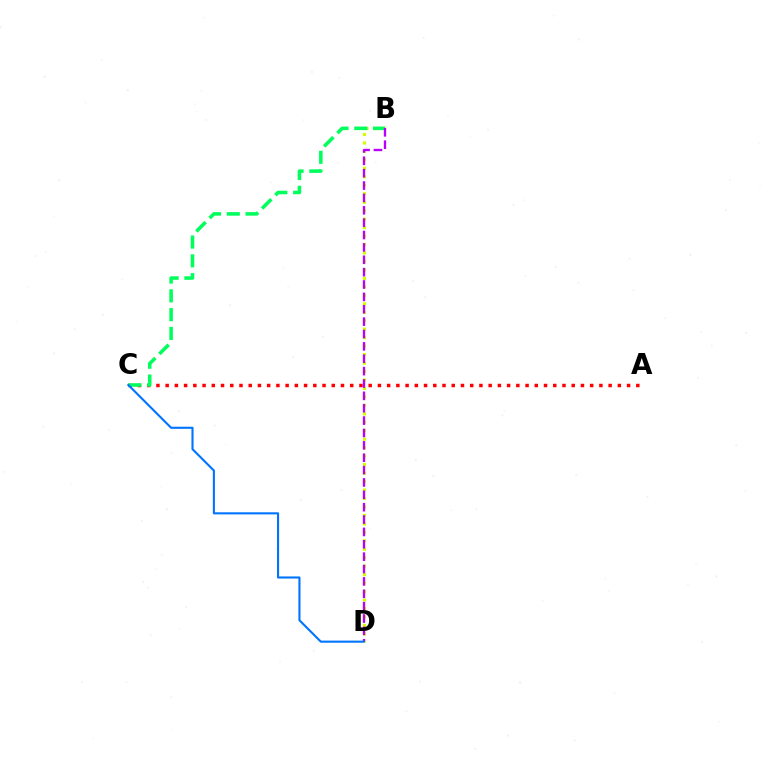{('B', 'D'): [{'color': '#d1ff00', 'line_style': 'dotted', 'thickness': 2.3}, {'color': '#b900ff', 'line_style': 'dashed', 'thickness': 1.68}], ('A', 'C'): [{'color': '#ff0000', 'line_style': 'dotted', 'thickness': 2.51}], ('B', 'C'): [{'color': '#00ff5c', 'line_style': 'dashed', 'thickness': 2.55}], ('C', 'D'): [{'color': '#0074ff', 'line_style': 'solid', 'thickness': 1.52}]}